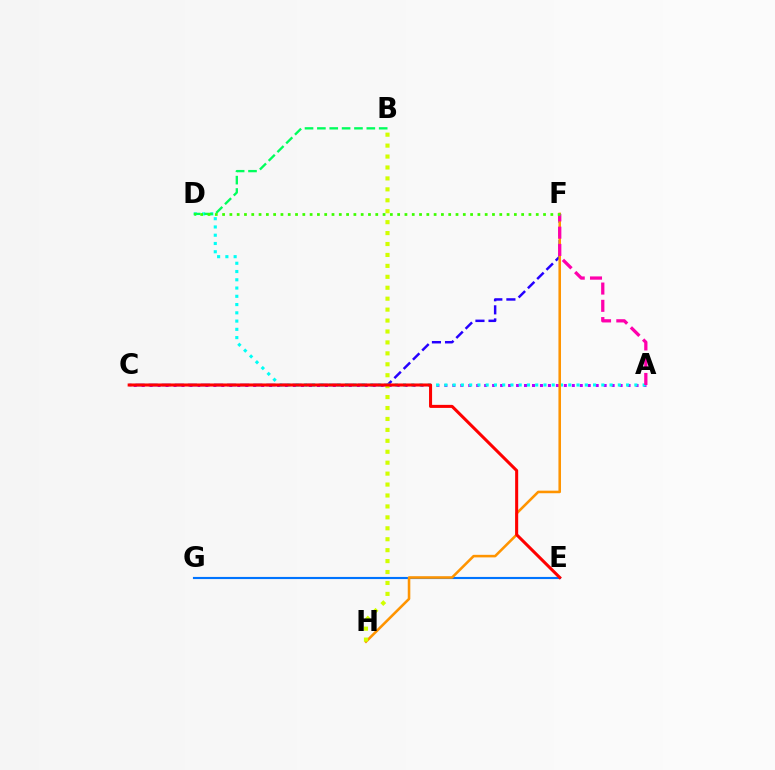{('E', 'G'): [{'color': '#0074ff', 'line_style': 'solid', 'thickness': 1.54}], ('C', 'F'): [{'color': '#2500ff', 'line_style': 'dashed', 'thickness': 1.78}], ('A', 'C'): [{'color': '#b900ff', 'line_style': 'dotted', 'thickness': 2.16}], ('A', 'D'): [{'color': '#00fff6', 'line_style': 'dotted', 'thickness': 2.24}], ('F', 'H'): [{'color': '#ff9400', 'line_style': 'solid', 'thickness': 1.85}], ('B', 'H'): [{'color': '#d1ff00', 'line_style': 'dotted', 'thickness': 2.97}], ('A', 'F'): [{'color': '#ff00ac', 'line_style': 'dashed', 'thickness': 2.35}], ('B', 'D'): [{'color': '#00ff5c', 'line_style': 'dashed', 'thickness': 1.68}], ('C', 'E'): [{'color': '#ff0000', 'line_style': 'solid', 'thickness': 2.19}], ('D', 'F'): [{'color': '#3dff00', 'line_style': 'dotted', 'thickness': 1.98}]}